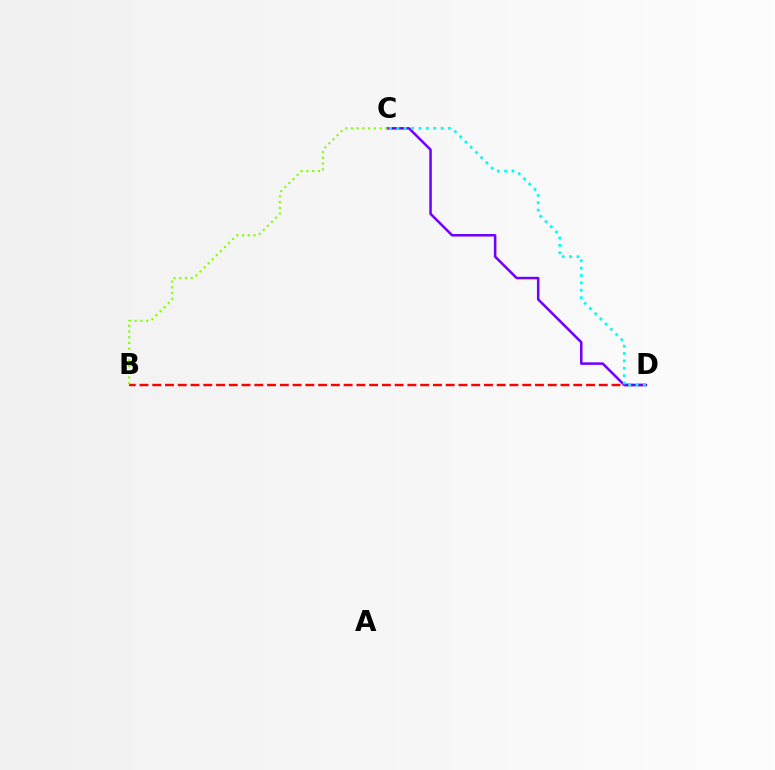{('B', 'D'): [{'color': '#ff0000', 'line_style': 'dashed', 'thickness': 1.73}], ('C', 'D'): [{'color': '#7200ff', 'line_style': 'solid', 'thickness': 1.82}, {'color': '#00fff6', 'line_style': 'dotted', 'thickness': 2.0}], ('B', 'C'): [{'color': '#84ff00', 'line_style': 'dotted', 'thickness': 1.56}]}